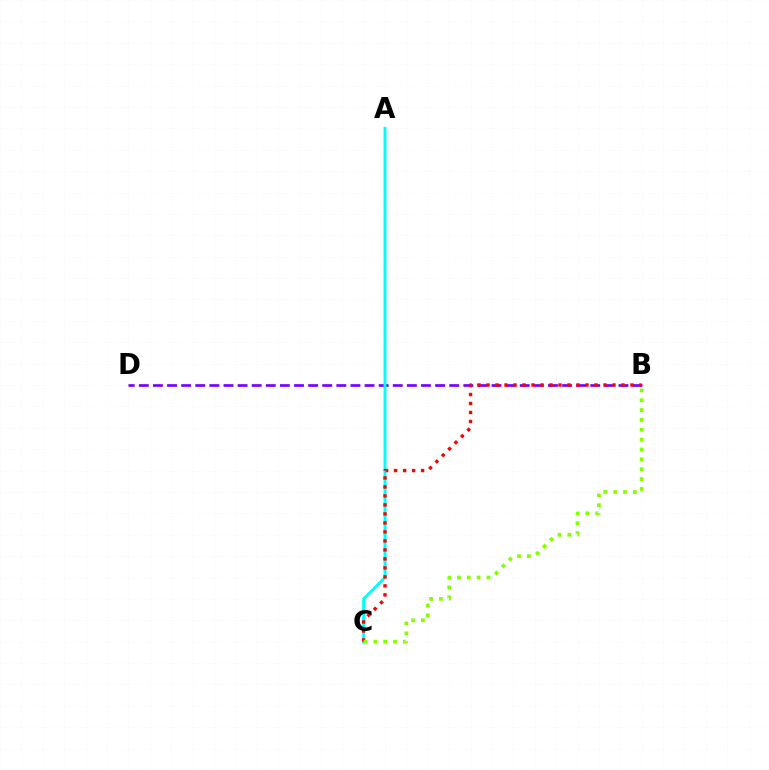{('B', 'D'): [{'color': '#7200ff', 'line_style': 'dashed', 'thickness': 1.92}], ('A', 'C'): [{'color': '#00fff6', 'line_style': 'solid', 'thickness': 2.09}], ('B', 'C'): [{'color': '#ff0000', 'line_style': 'dotted', 'thickness': 2.44}, {'color': '#84ff00', 'line_style': 'dotted', 'thickness': 2.68}]}